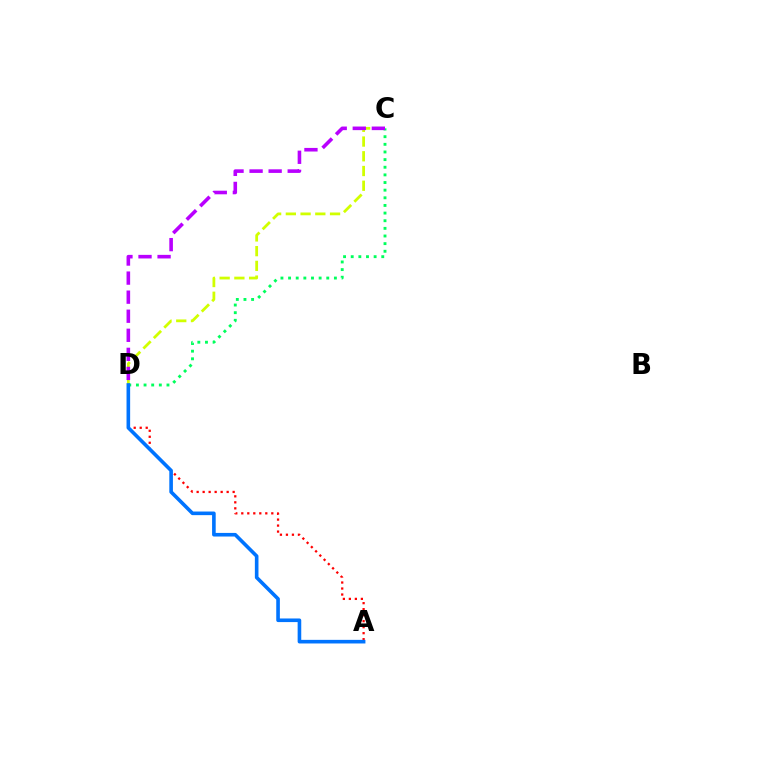{('A', 'D'): [{'color': '#ff0000', 'line_style': 'dotted', 'thickness': 1.63}, {'color': '#0074ff', 'line_style': 'solid', 'thickness': 2.6}], ('C', 'D'): [{'color': '#d1ff00', 'line_style': 'dashed', 'thickness': 2.0}, {'color': '#00ff5c', 'line_style': 'dotted', 'thickness': 2.08}, {'color': '#b900ff', 'line_style': 'dashed', 'thickness': 2.59}]}